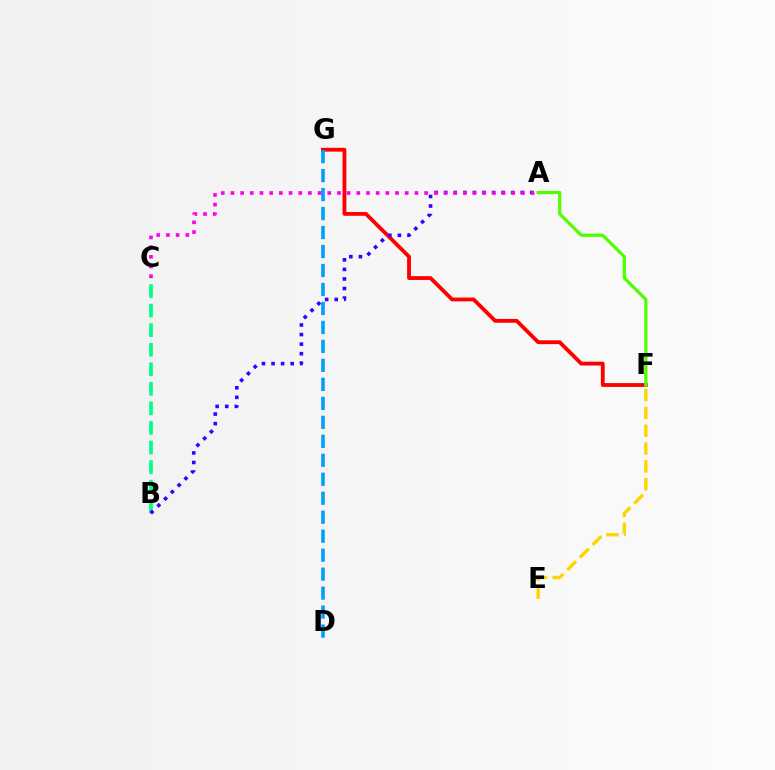{('E', 'F'): [{'color': '#ffd500', 'line_style': 'dashed', 'thickness': 2.42}], ('B', 'C'): [{'color': '#00ff86', 'line_style': 'dashed', 'thickness': 2.66}], ('F', 'G'): [{'color': '#ff0000', 'line_style': 'solid', 'thickness': 2.76}], ('A', 'B'): [{'color': '#3700ff', 'line_style': 'dotted', 'thickness': 2.6}], ('D', 'G'): [{'color': '#009eff', 'line_style': 'dashed', 'thickness': 2.58}], ('A', 'F'): [{'color': '#4fff00', 'line_style': 'solid', 'thickness': 2.33}], ('A', 'C'): [{'color': '#ff00ed', 'line_style': 'dotted', 'thickness': 2.63}]}